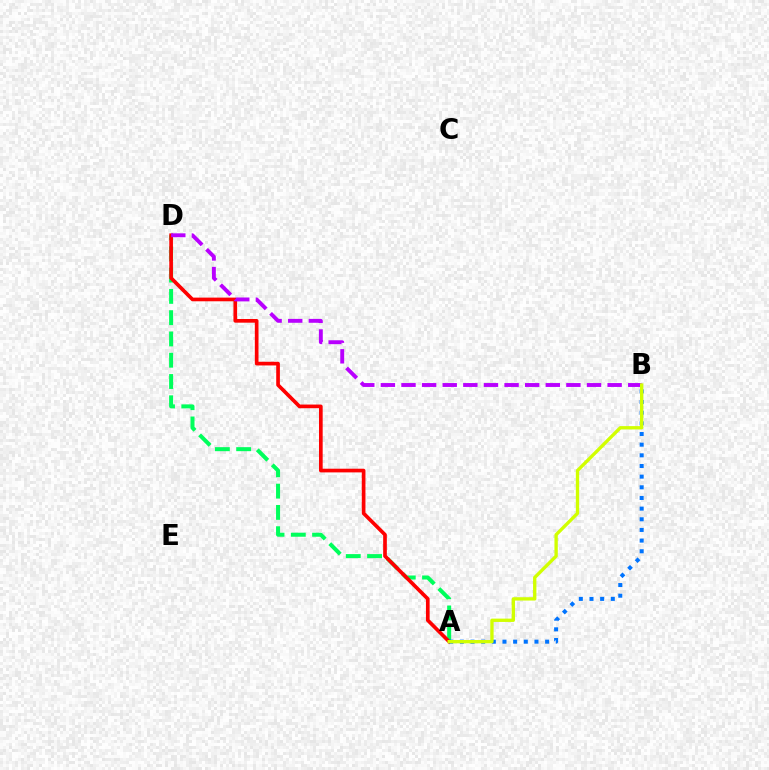{('A', 'D'): [{'color': '#00ff5c', 'line_style': 'dashed', 'thickness': 2.89}, {'color': '#ff0000', 'line_style': 'solid', 'thickness': 2.64}], ('B', 'D'): [{'color': '#b900ff', 'line_style': 'dashed', 'thickness': 2.8}], ('A', 'B'): [{'color': '#0074ff', 'line_style': 'dotted', 'thickness': 2.9}, {'color': '#d1ff00', 'line_style': 'solid', 'thickness': 2.4}]}